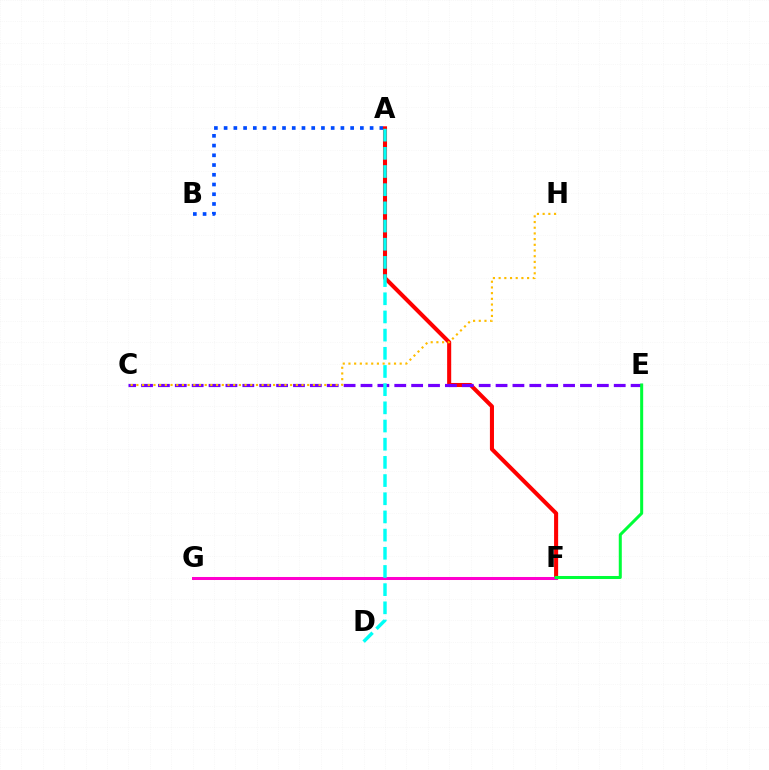{('A', 'B'): [{'color': '#004bff', 'line_style': 'dotted', 'thickness': 2.64}], ('A', 'F'): [{'color': '#ff0000', 'line_style': 'solid', 'thickness': 2.92}], ('F', 'G'): [{'color': '#84ff00', 'line_style': 'dotted', 'thickness': 2.12}, {'color': '#ff00cf', 'line_style': 'solid', 'thickness': 2.17}], ('C', 'E'): [{'color': '#7200ff', 'line_style': 'dashed', 'thickness': 2.29}], ('A', 'D'): [{'color': '#00fff6', 'line_style': 'dashed', 'thickness': 2.47}], ('C', 'H'): [{'color': '#ffbd00', 'line_style': 'dotted', 'thickness': 1.55}], ('E', 'F'): [{'color': '#00ff39', 'line_style': 'solid', 'thickness': 2.18}]}